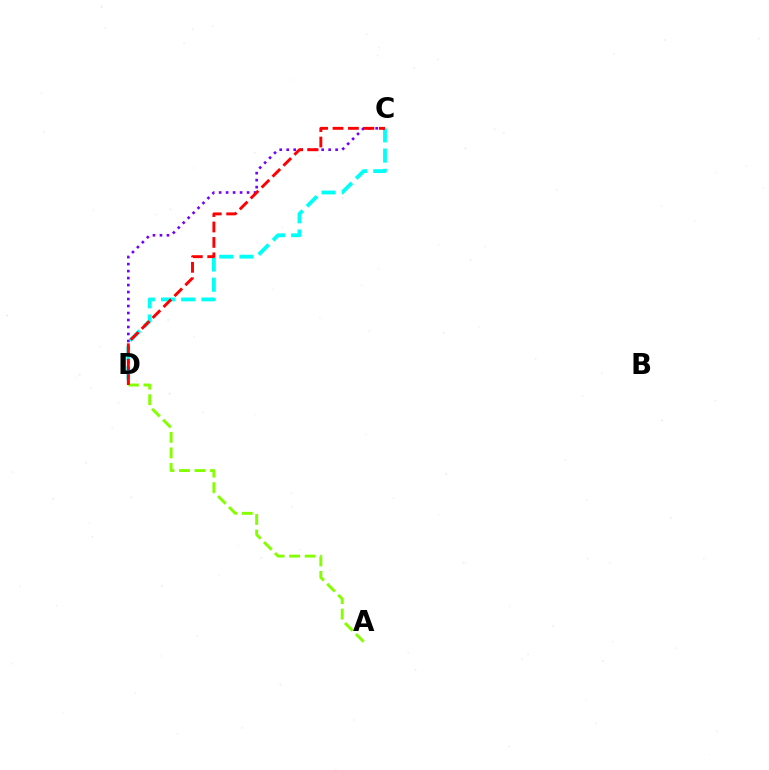{('C', 'D'): [{'color': '#00fff6', 'line_style': 'dashed', 'thickness': 2.74}, {'color': '#7200ff', 'line_style': 'dotted', 'thickness': 1.9}, {'color': '#ff0000', 'line_style': 'dashed', 'thickness': 2.1}], ('A', 'D'): [{'color': '#84ff00', 'line_style': 'dashed', 'thickness': 2.11}]}